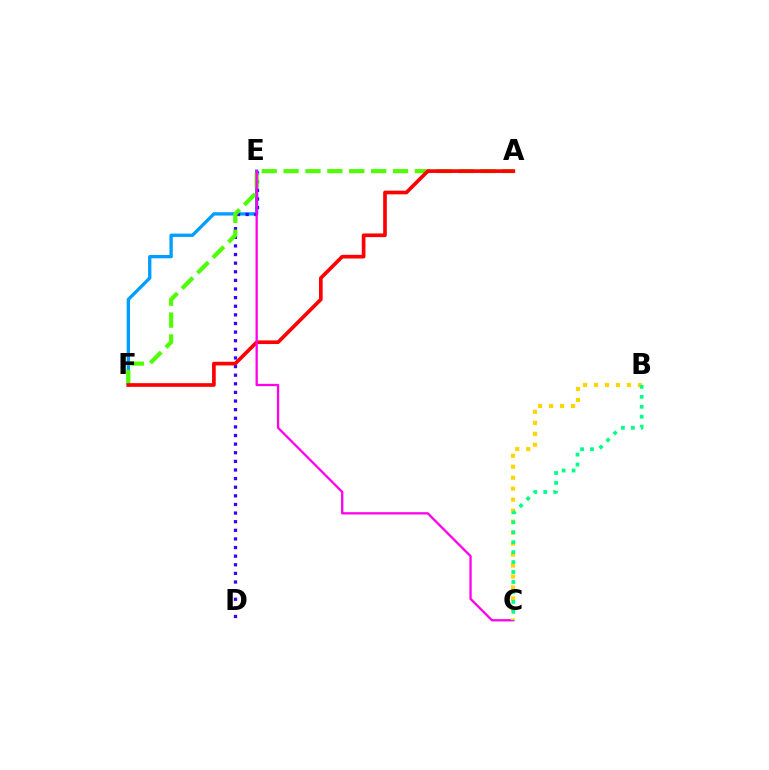{('E', 'F'): [{'color': '#009eff', 'line_style': 'solid', 'thickness': 2.39}], ('D', 'E'): [{'color': '#3700ff', 'line_style': 'dotted', 'thickness': 2.34}], ('A', 'F'): [{'color': '#4fff00', 'line_style': 'dashed', 'thickness': 2.97}, {'color': '#ff0000', 'line_style': 'solid', 'thickness': 2.64}], ('C', 'E'): [{'color': '#ff00ed', 'line_style': 'solid', 'thickness': 1.65}], ('B', 'C'): [{'color': '#ffd500', 'line_style': 'dotted', 'thickness': 2.98}, {'color': '#00ff86', 'line_style': 'dotted', 'thickness': 2.7}]}